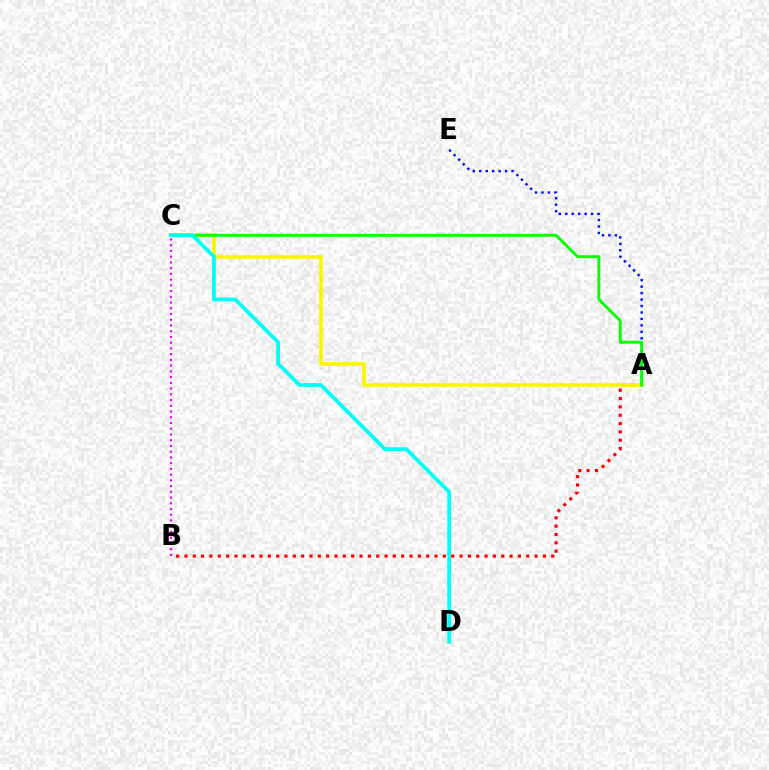{('A', 'B'): [{'color': '#ff0000', 'line_style': 'dotted', 'thickness': 2.26}], ('A', 'E'): [{'color': '#0010ff', 'line_style': 'dotted', 'thickness': 1.75}], ('A', 'C'): [{'color': '#fcf500', 'line_style': 'solid', 'thickness': 2.6}, {'color': '#08ff00', 'line_style': 'solid', 'thickness': 2.08}], ('C', 'D'): [{'color': '#00fff6', 'line_style': 'solid', 'thickness': 2.72}], ('B', 'C'): [{'color': '#ee00ff', 'line_style': 'dotted', 'thickness': 1.56}]}